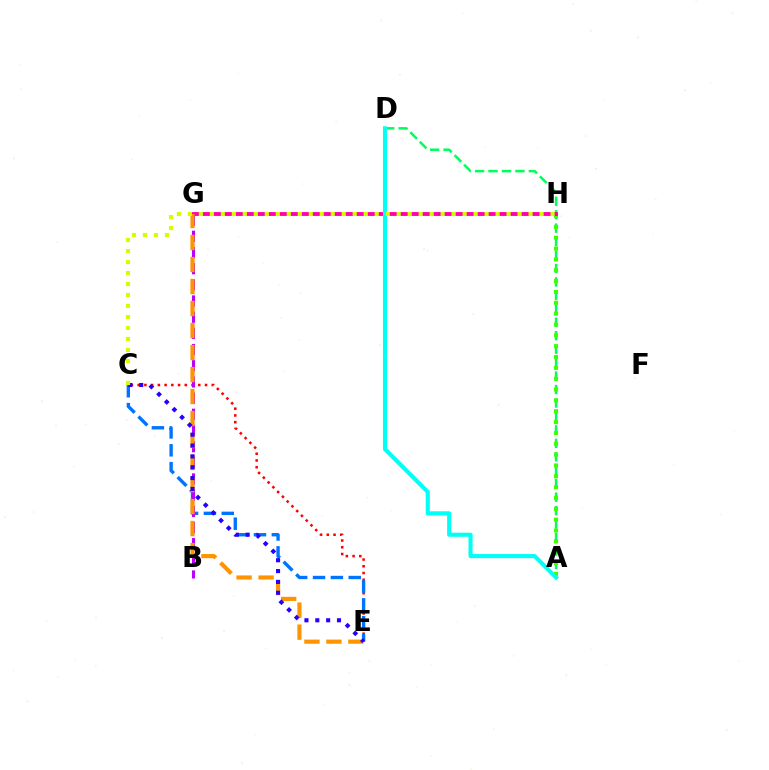{('A', 'D'): [{'color': '#00ff5c', 'line_style': 'dashed', 'thickness': 1.83}, {'color': '#00fff6', 'line_style': 'solid', 'thickness': 2.95}], ('A', 'H'): [{'color': '#3dff00', 'line_style': 'dotted', 'thickness': 2.95}], ('G', 'H'): [{'color': '#ff00ac', 'line_style': 'solid', 'thickness': 2.77}], ('C', 'E'): [{'color': '#ff0000', 'line_style': 'dotted', 'thickness': 1.83}, {'color': '#0074ff', 'line_style': 'dashed', 'thickness': 2.43}, {'color': '#2500ff', 'line_style': 'dotted', 'thickness': 2.95}], ('B', 'G'): [{'color': '#b900ff', 'line_style': 'dashed', 'thickness': 2.2}], ('E', 'G'): [{'color': '#ff9400', 'line_style': 'dashed', 'thickness': 2.99}], ('C', 'H'): [{'color': '#d1ff00', 'line_style': 'dotted', 'thickness': 2.99}]}